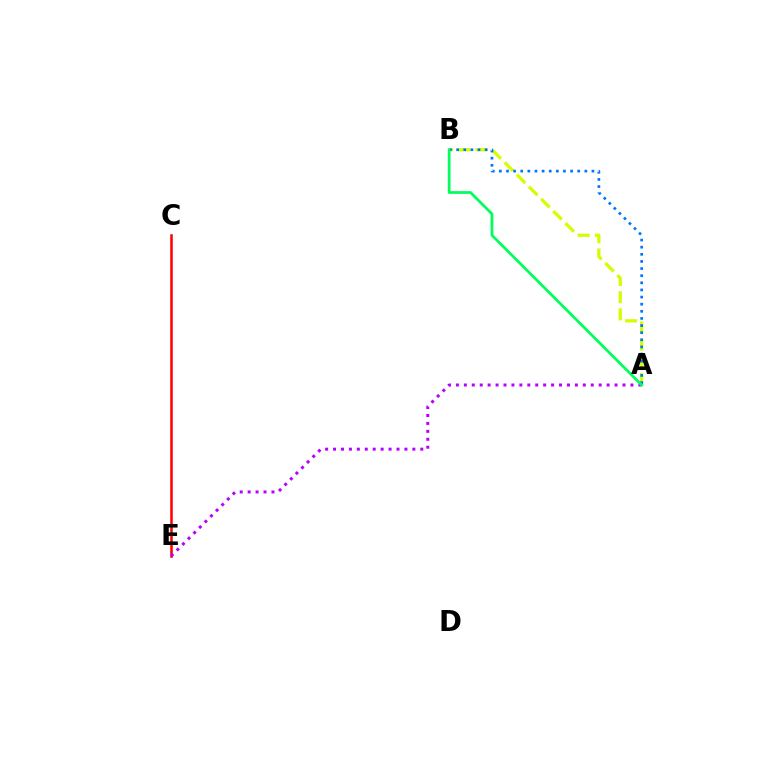{('A', 'B'): [{'color': '#d1ff00', 'line_style': 'dashed', 'thickness': 2.34}, {'color': '#0074ff', 'line_style': 'dotted', 'thickness': 1.94}, {'color': '#00ff5c', 'line_style': 'solid', 'thickness': 1.99}], ('C', 'E'): [{'color': '#ff0000', 'line_style': 'solid', 'thickness': 1.83}], ('A', 'E'): [{'color': '#b900ff', 'line_style': 'dotted', 'thickness': 2.16}]}